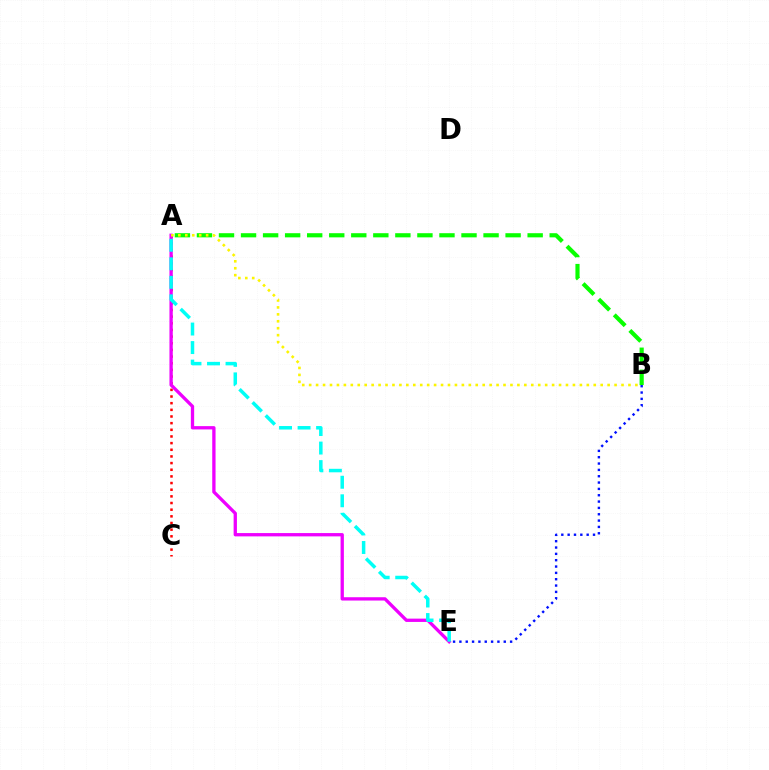{('A', 'C'): [{'color': '#ff0000', 'line_style': 'dotted', 'thickness': 1.81}], ('A', 'E'): [{'color': '#ee00ff', 'line_style': 'solid', 'thickness': 2.38}, {'color': '#00fff6', 'line_style': 'dashed', 'thickness': 2.52}], ('A', 'B'): [{'color': '#08ff00', 'line_style': 'dashed', 'thickness': 2.99}, {'color': '#fcf500', 'line_style': 'dotted', 'thickness': 1.89}], ('B', 'E'): [{'color': '#0010ff', 'line_style': 'dotted', 'thickness': 1.72}]}